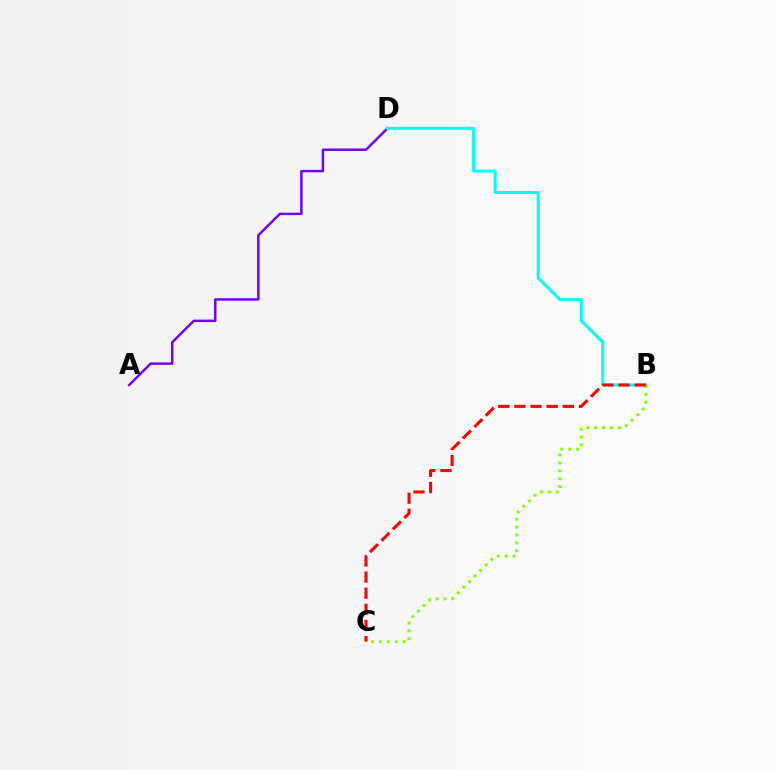{('A', 'D'): [{'color': '#7200ff', 'line_style': 'solid', 'thickness': 1.77}], ('B', 'D'): [{'color': '#00fff6', 'line_style': 'solid', 'thickness': 2.16}], ('B', 'C'): [{'color': '#84ff00', 'line_style': 'dotted', 'thickness': 2.14}, {'color': '#ff0000', 'line_style': 'dashed', 'thickness': 2.19}]}